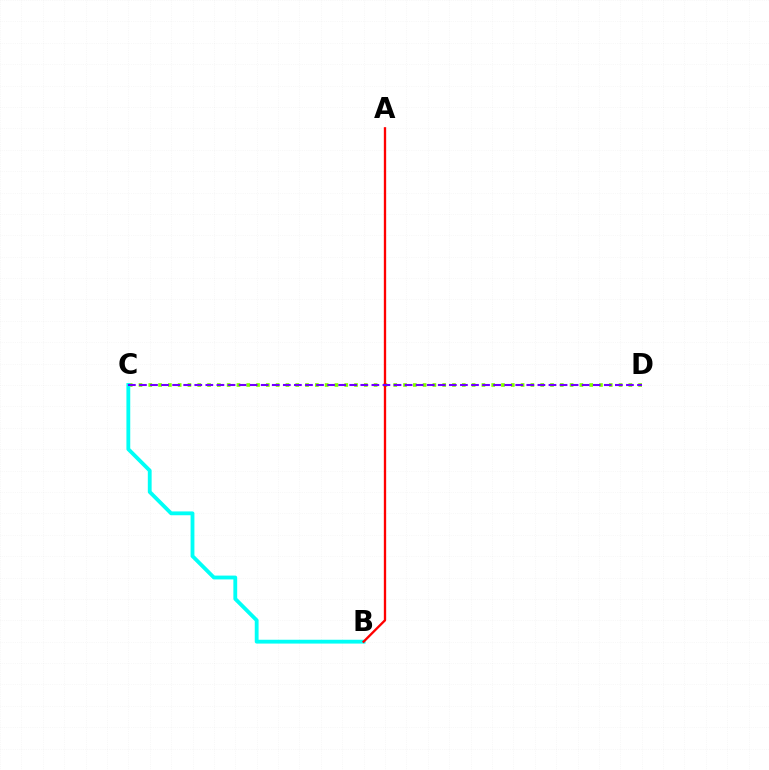{('C', 'D'): [{'color': '#84ff00', 'line_style': 'dotted', 'thickness': 2.66}, {'color': '#7200ff', 'line_style': 'dashed', 'thickness': 1.5}], ('B', 'C'): [{'color': '#00fff6', 'line_style': 'solid', 'thickness': 2.75}], ('A', 'B'): [{'color': '#ff0000', 'line_style': 'solid', 'thickness': 1.68}]}